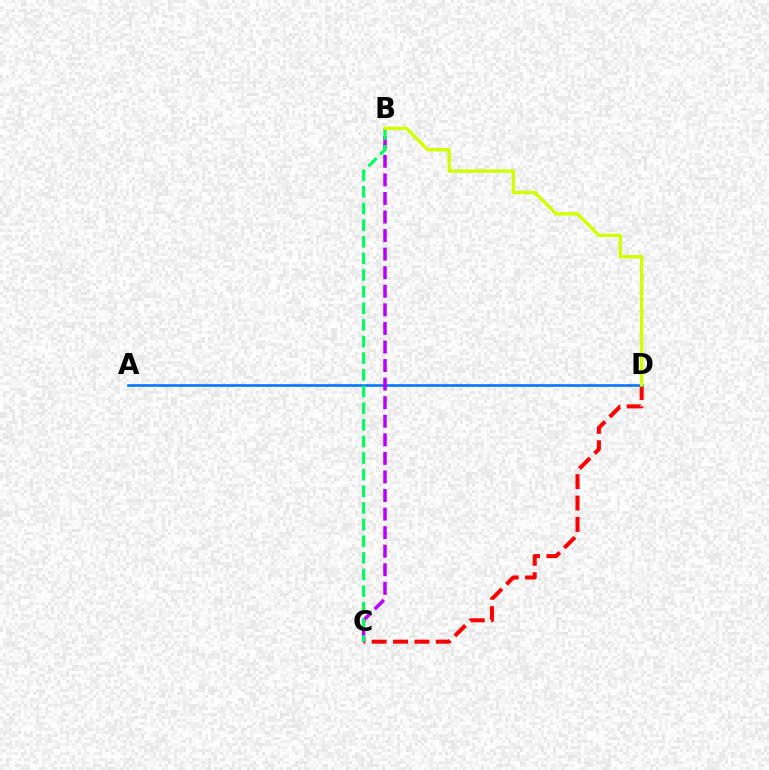{('C', 'D'): [{'color': '#ff0000', 'line_style': 'dashed', 'thickness': 2.9}], ('A', 'D'): [{'color': '#0074ff', 'line_style': 'solid', 'thickness': 1.87}], ('B', 'C'): [{'color': '#b900ff', 'line_style': 'dashed', 'thickness': 2.52}, {'color': '#00ff5c', 'line_style': 'dashed', 'thickness': 2.26}], ('B', 'D'): [{'color': '#d1ff00', 'line_style': 'solid', 'thickness': 2.42}]}